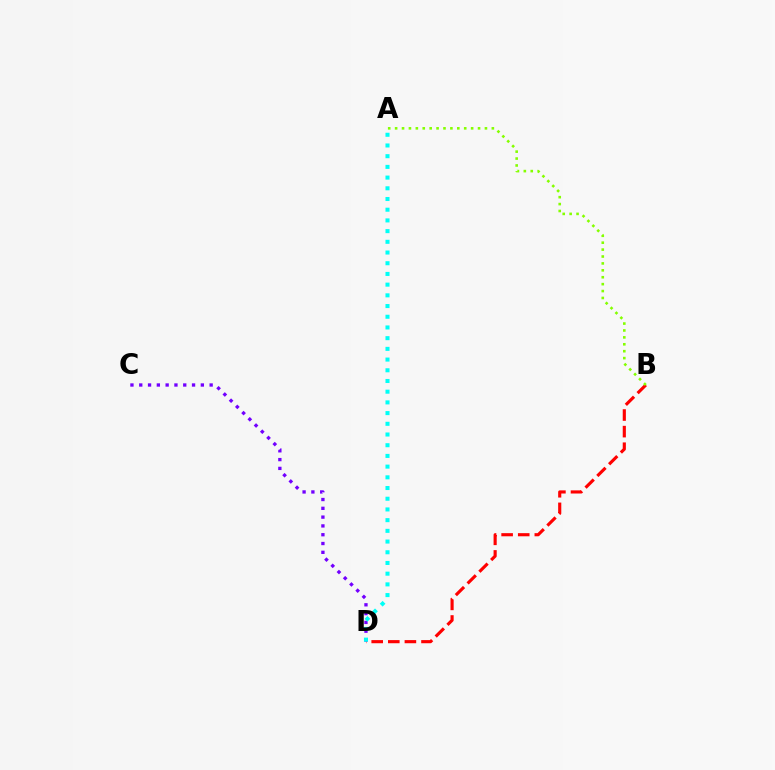{('B', 'D'): [{'color': '#ff0000', 'line_style': 'dashed', 'thickness': 2.25}], ('C', 'D'): [{'color': '#7200ff', 'line_style': 'dotted', 'thickness': 2.39}], ('A', 'D'): [{'color': '#00fff6', 'line_style': 'dotted', 'thickness': 2.91}], ('A', 'B'): [{'color': '#84ff00', 'line_style': 'dotted', 'thickness': 1.88}]}